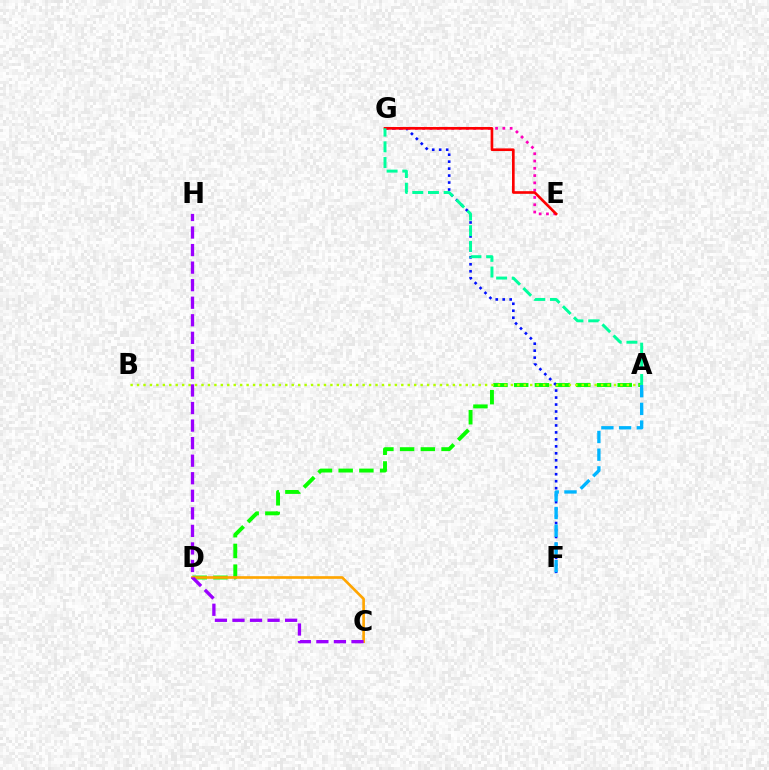{('A', 'D'): [{'color': '#08ff00', 'line_style': 'dashed', 'thickness': 2.81}], ('F', 'G'): [{'color': '#0010ff', 'line_style': 'dotted', 'thickness': 1.89}], ('C', 'D'): [{'color': '#ffa500', 'line_style': 'solid', 'thickness': 1.91}], ('E', 'G'): [{'color': '#ff00bd', 'line_style': 'dotted', 'thickness': 1.98}, {'color': '#ff0000', 'line_style': 'solid', 'thickness': 1.91}], ('A', 'B'): [{'color': '#b3ff00', 'line_style': 'dotted', 'thickness': 1.75}], ('C', 'H'): [{'color': '#9b00ff', 'line_style': 'dashed', 'thickness': 2.38}], ('A', 'F'): [{'color': '#00b5ff', 'line_style': 'dashed', 'thickness': 2.41}], ('A', 'G'): [{'color': '#00ff9d', 'line_style': 'dashed', 'thickness': 2.13}]}